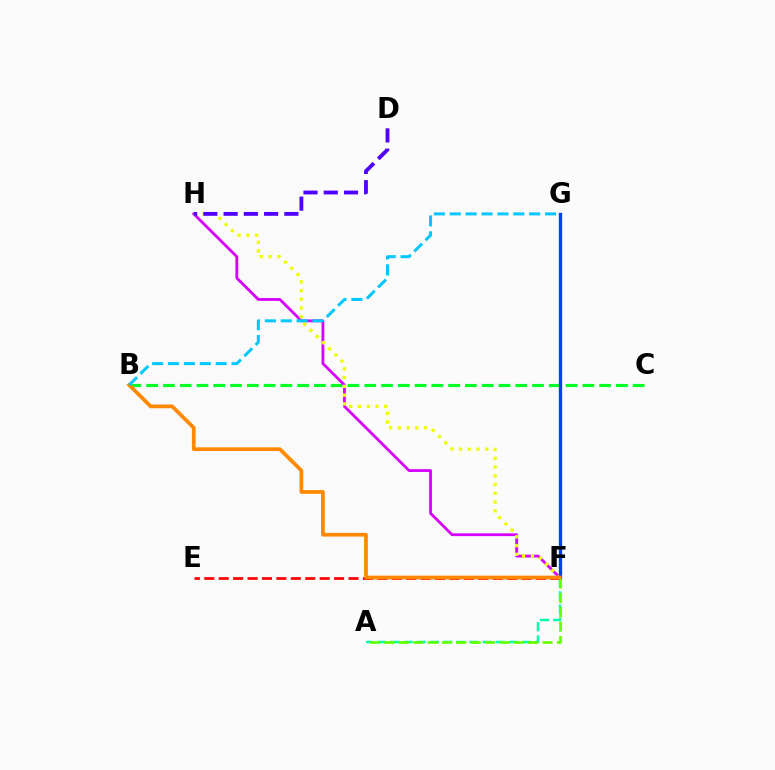{('B', 'C'): [{'color': '#00ff27', 'line_style': 'dashed', 'thickness': 2.28}], ('F', 'H'): [{'color': '#d600ff', 'line_style': 'solid', 'thickness': 2.01}, {'color': '#eeff00', 'line_style': 'dotted', 'thickness': 2.38}], ('D', 'H'): [{'color': '#4f00ff', 'line_style': 'dashed', 'thickness': 2.75}], ('F', 'G'): [{'color': '#ff00a0', 'line_style': 'solid', 'thickness': 2.12}, {'color': '#003fff', 'line_style': 'solid', 'thickness': 2.38}], ('E', 'F'): [{'color': '#ff0000', 'line_style': 'dashed', 'thickness': 1.96}], ('A', 'F'): [{'color': '#00ffaf', 'line_style': 'dashed', 'thickness': 1.8}, {'color': '#66ff00', 'line_style': 'dashed', 'thickness': 1.95}], ('B', 'F'): [{'color': '#ff8800', 'line_style': 'solid', 'thickness': 2.67}], ('B', 'G'): [{'color': '#00c7ff', 'line_style': 'dashed', 'thickness': 2.16}]}